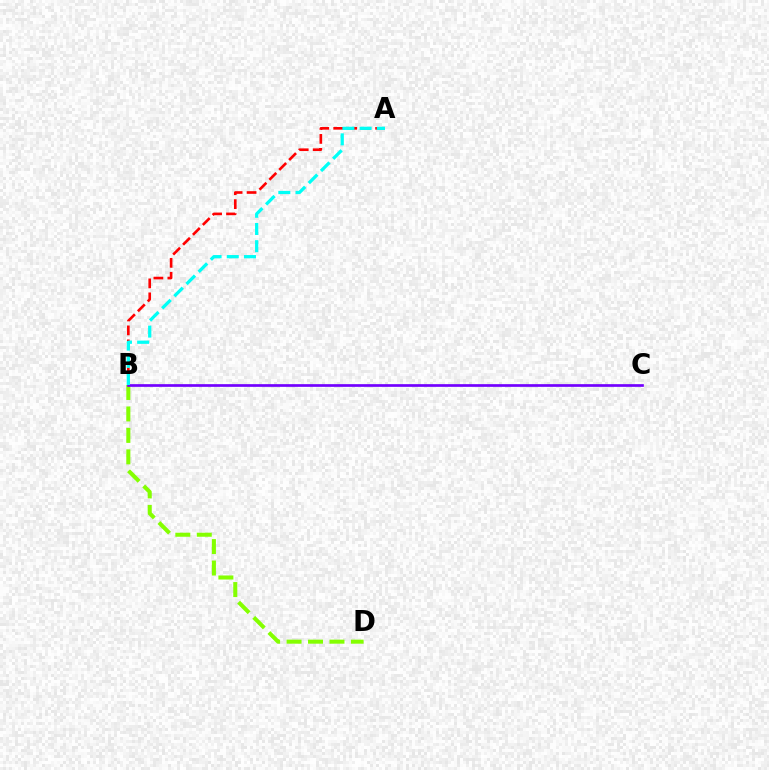{('B', 'D'): [{'color': '#84ff00', 'line_style': 'dashed', 'thickness': 2.92}], ('A', 'B'): [{'color': '#ff0000', 'line_style': 'dashed', 'thickness': 1.9}, {'color': '#00fff6', 'line_style': 'dashed', 'thickness': 2.34}], ('B', 'C'): [{'color': '#7200ff', 'line_style': 'solid', 'thickness': 1.94}]}